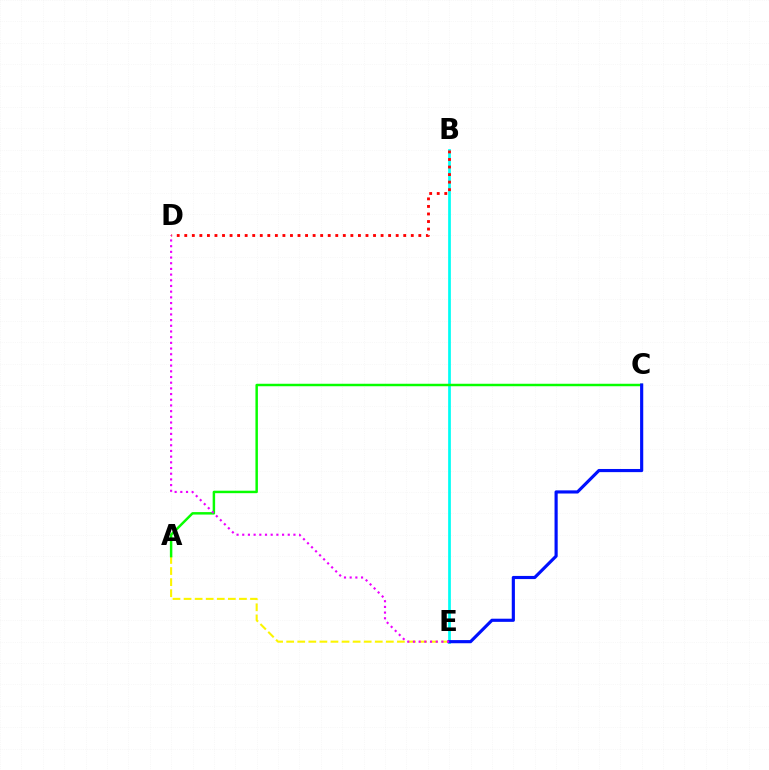{('B', 'E'): [{'color': '#00fff6', 'line_style': 'solid', 'thickness': 1.96}], ('A', 'E'): [{'color': '#fcf500', 'line_style': 'dashed', 'thickness': 1.5}], ('A', 'C'): [{'color': '#08ff00', 'line_style': 'solid', 'thickness': 1.77}], ('C', 'E'): [{'color': '#0010ff', 'line_style': 'solid', 'thickness': 2.27}], ('D', 'E'): [{'color': '#ee00ff', 'line_style': 'dotted', 'thickness': 1.55}], ('B', 'D'): [{'color': '#ff0000', 'line_style': 'dotted', 'thickness': 2.05}]}